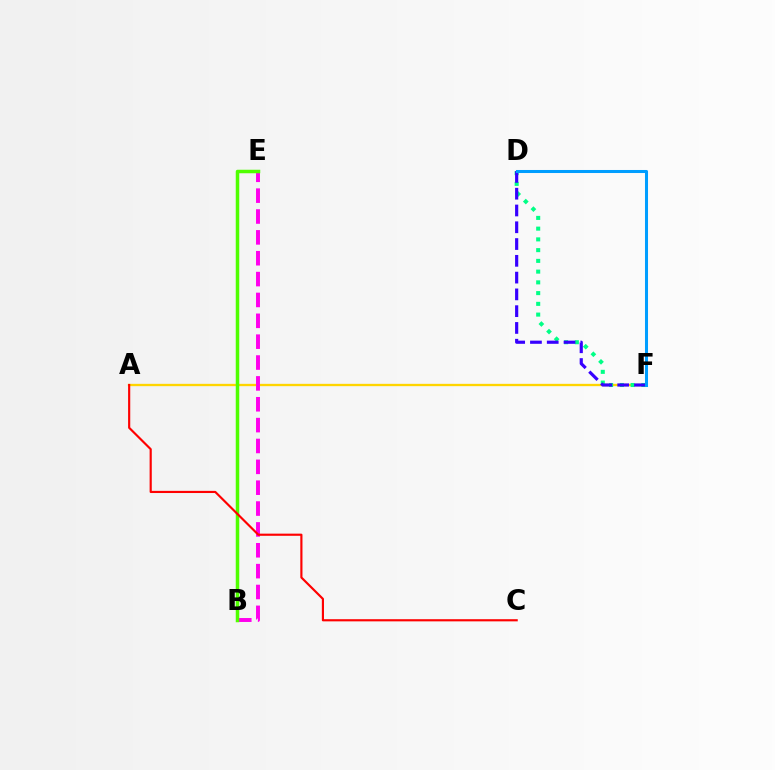{('A', 'F'): [{'color': '#ffd500', 'line_style': 'solid', 'thickness': 1.67}], ('B', 'E'): [{'color': '#ff00ed', 'line_style': 'dashed', 'thickness': 2.83}, {'color': '#4fff00', 'line_style': 'solid', 'thickness': 2.52}], ('D', 'F'): [{'color': '#00ff86', 'line_style': 'dotted', 'thickness': 2.92}, {'color': '#3700ff', 'line_style': 'dashed', 'thickness': 2.28}, {'color': '#009eff', 'line_style': 'solid', 'thickness': 2.19}], ('A', 'C'): [{'color': '#ff0000', 'line_style': 'solid', 'thickness': 1.55}]}